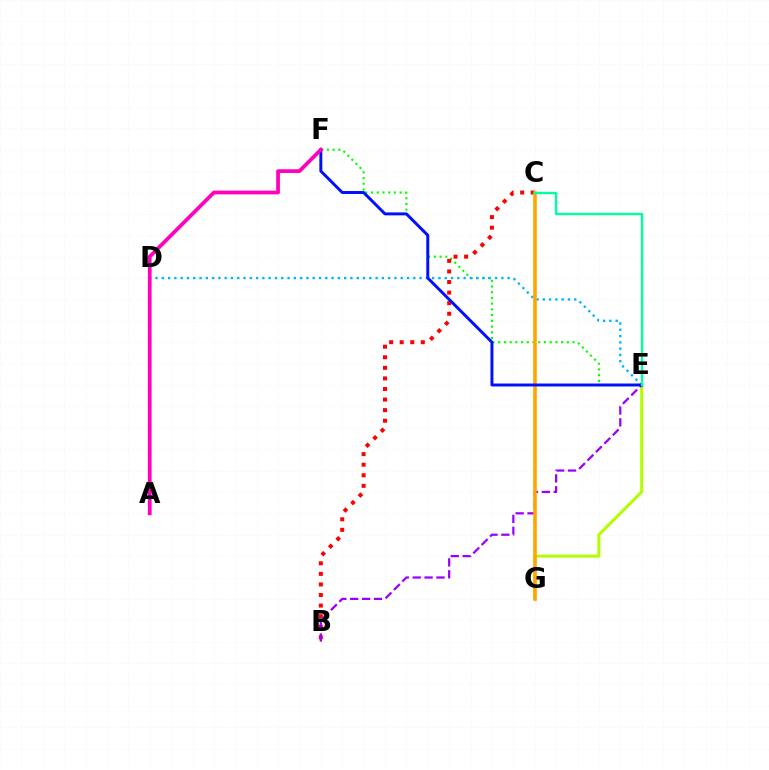{('E', 'G'): [{'color': '#b3ff00', 'line_style': 'solid', 'thickness': 2.19}], ('E', 'F'): [{'color': '#08ff00', 'line_style': 'dotted', 'thickness': 1.55}, {'color': '#0010ff', 'line_style': 'solid', 'thickness': 2.13}], ('B', 'C'): [{'color': '#ff0000', 'line_style': 'dotted', 'thickness': 2.87}], ('D', 'E'): [{'color': '#00b5ff', 'line_style': 'dotted', 'thickness': 1.71}], ('B', 'E'): [{'color': '#9b00ff', 'line_style': 'dashed', 'thickness': 1.62}], ('C', 'G'): [{'color': '#ffa500', 'line_style': 'solid', 'thickness': 2.57}], ('C', 'E'): [{'color': '#00ff9d', 'line_style': 'solid', 'thickness': 1.7}], ('A', 'F'): [{'color': '#ff00bd', 'line_style': 'solid', 'thickness': 2.7}]}